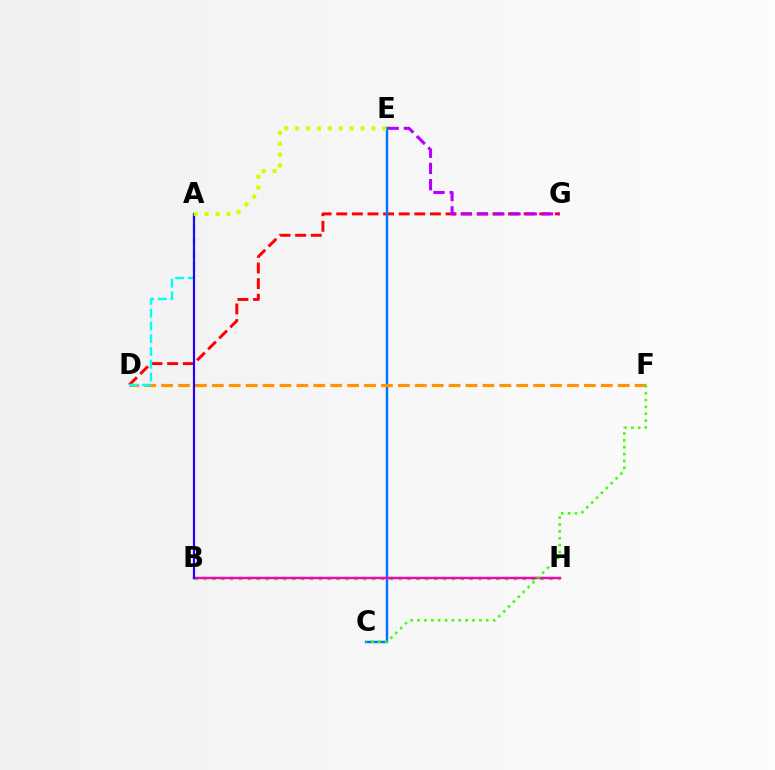{('D', 'G'): [{'color': '#ff0000', 'line_style': 'dashed', 'thickness': 2.12}], ('E', 'G'): [{'color': '#b900ff', 'line_style': 'dashed', 'thickness': 2.21}], ('C', 'E'): [{'color': '#0074ff', 'line_style': 'solid', 'thickness': 1.77}], ('B', 'H'): [{'color': '#00ff5c', 'line_style': 'dotted', 'thickness': 2.41}, {'color': '#ff00ac', 'line_style': 'solid', 'thickness': 1.76}], ('D', 'F'): [{'color': '#ff9400', 'line_style': 'dashed', 'thickness': 2.3}], ('C', 'F'): [{'color': '#3dff00', 'line_style': 'dotted', 'thickness': 1.87}], ('A', 'D'): [{'color': '#00fff6', 'line_style': 'dashed', 'thickness': 1.73}], ('A', 'B'): [{'color': '#2500ff', 'line_style': 'solid', 'thickness': 1.56}], ('A', 'E'): [{'color': '#d1ff00', 'line_style': 'dotted', 'thickness': 2.96}]}